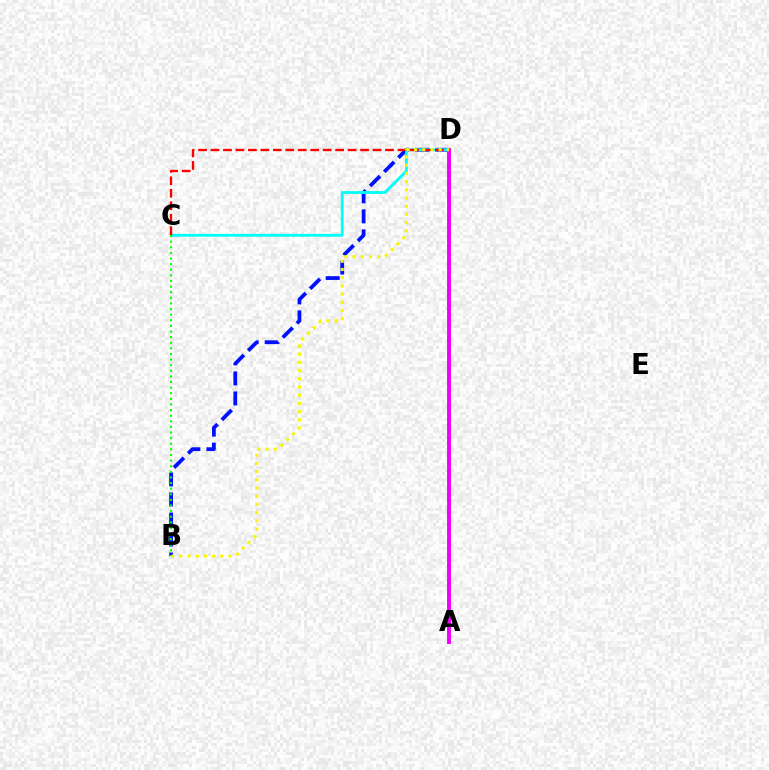{('B', 'D'): [{'color': '#0010ff', 'line_style': 'dashed', 'thickness': 2.72}, {'color': '#fcf500', 'line_style': 'dotted', 'thickness': 2.23}], ('C', 'D'): [{'color': '#00fff6', 'line_style': 'solid', 'thickness': 2.03}, {'color': '#ff0000', 'line_style': 'dashed', 'thickness': 1.69}], ('A', 'D'): [{'color': '#ee00ff', 'line_style': 'solid', 'thickness': 2.8}], ('B', 'C'): [{'color': '#08ff00', 'line_style': 'dotted', 'thickness': 1.53}]}